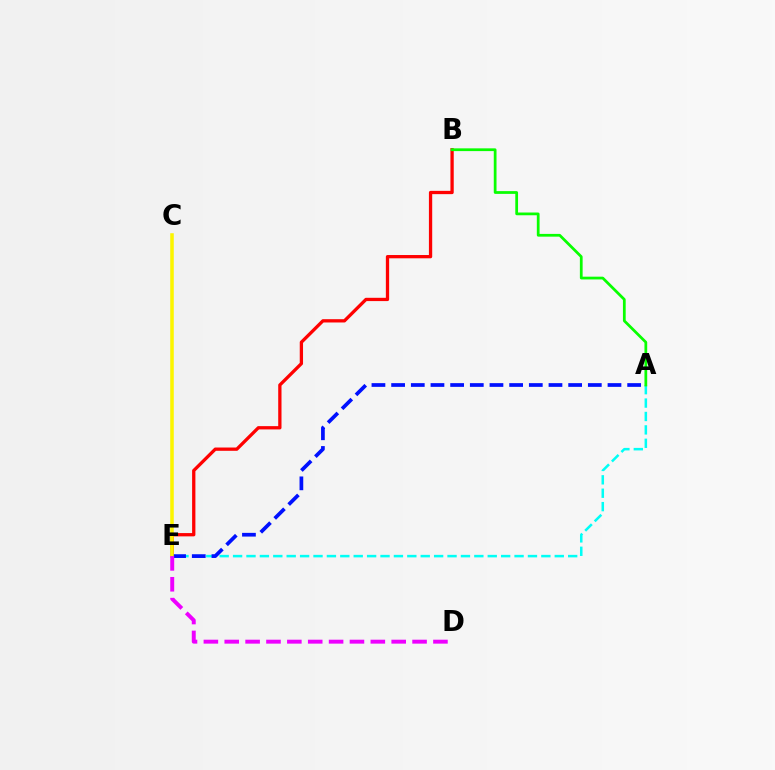{('B', 'E'): [{'color': '#ff0000', 'line_style': 'solid', 'thickness': 2.37}], ('A', 'E'): [{'color': '#00fff6', 'line_style': 'dashed', 'thickness': 1.82}, {'color': '#0010ff', 'line_style': 'dashed', 'thickness': 2.67}], ('A', 'B'): [{'color': '#08ff00', 'line_style': 'solid', 'thickness': 1.98}], ('C', 'E'): [{'color': '#fcf500', 'line_style': 'solid', 'thickness': 2.55}], ('D', 'E'): [{'color': '#ee00ff', 'line_style': 'dashed', 'thickness': 2.84}]}